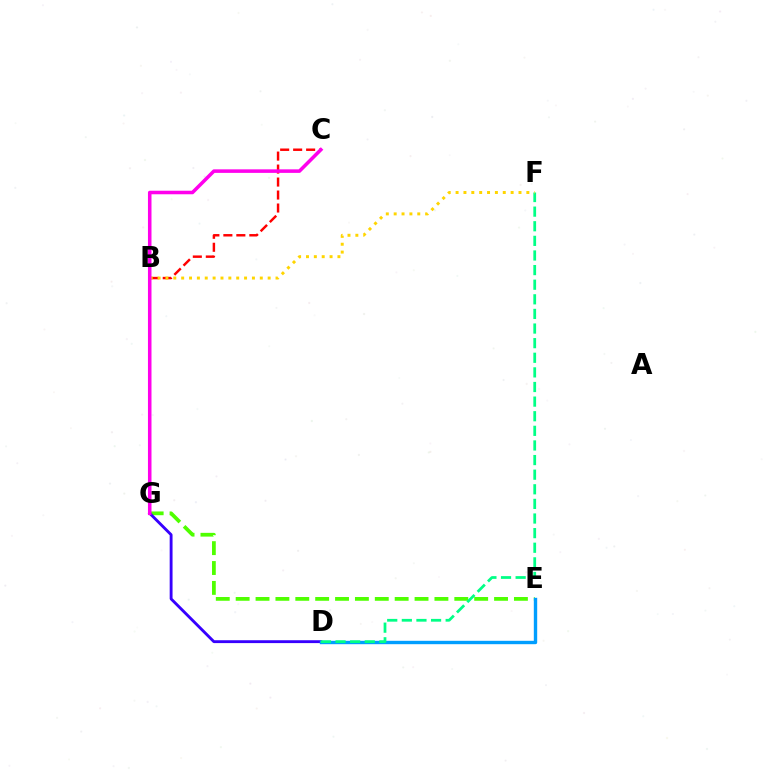{('E', 'G'): [{'color': '#4fff00', 'line_style': 'dashed', 'thickness': 2.7}], ('D', 'G'): [{'color': '#3700ff', 'line_style': 'solid', 'thickness': 2.06}], ('D', 'E'): [{'color': '#009eff', 'line_style': 'solid', 'thickness': 2.43}], ('D', 'F'): [{'color': '#00ff86', 'line_style': 'dashed', 'thickness': 1.99}], ('B', 'C'): [{'color': '#ff0000', 'line_style': 'dashed', 'thickness': 1.76}], ('B', 'F'): [{'color': '#ffd500', 'line_style': 'dotted', 'thickness': 2.14}], ('C', 'G'): [{'color': '#ff00ed', 'line_style': 'solid', 'thickness': 2.55}]}